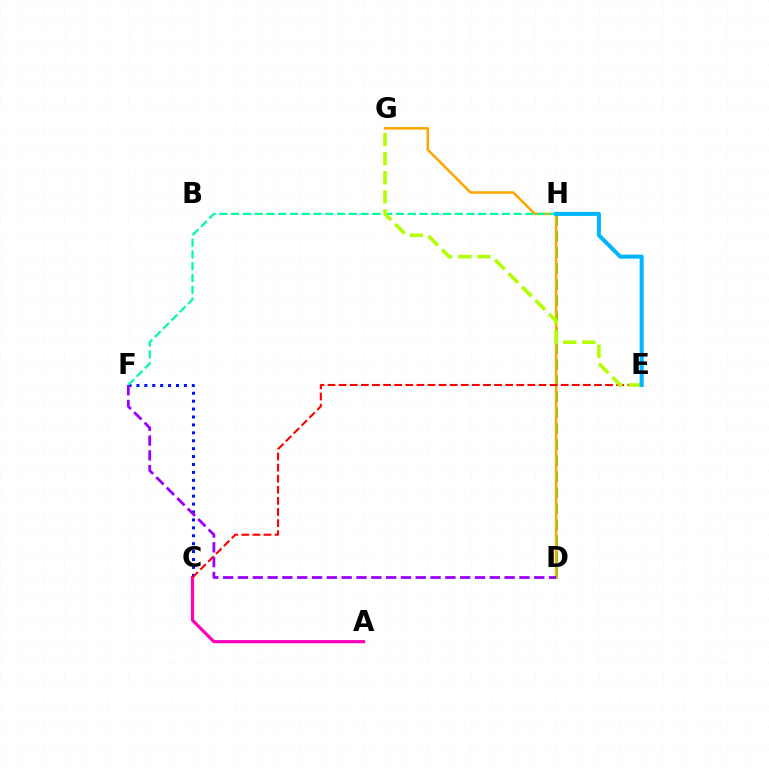{('A', 'C'): [{'color': '#ff00bd', 'line_style': 'solid', 'thickness': 2.3}], ('C', 'F'): [{'color': '#0010ff', 'line_style': 'dotted', 'thickness': 2.15}], ('D', 'H'): [{'color': '#08ff00', 'line_style': 'dashed', 'thickness': 2.18}], ('D', 'G'): [{'color': '#ffa500', 'line_style': 'solid', 'thickness': 1.8}], ('F', 'H'): [{'color': '#00ff9d', 'line_style': 'dashed', 'thickness': 1.6}], ('C', 'E'): [{'color': '#ff0000', 'line_style': 'dashed', 'thickness': 1.51}], ('E', 'G'): [{'color': '#b3ff00', 'line_style': 'dashed', 'thickness': 2.6}], ('E', 'H'): [{'color': '#00b5ff', 'line_style': 'solid', 'thickness': 2.92}], ('D', 'F'): [{'color': '#9b00ff', 'line_style': 'dashed', 'thickness': 2.01}]}